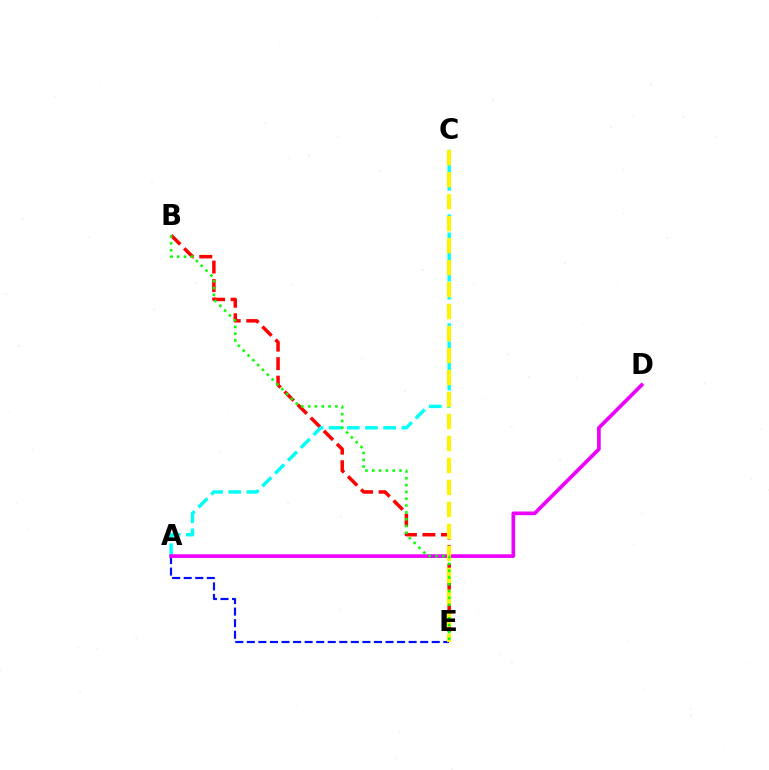{('B', 'E'): [{'color': '#ff0000', 'line_style': 'dashed', 'thickness': 2.52}, {'color': '#08ff00', 'line_style': 'dotted', 'thickness': 1.85}], ('A', 'E'): [{'color': '#0010ff', 'line_style': 'dashed', 'thickness': 1.57}], ('A', 'C'): [{'color': '#00fff6', 'line_style': 'dashed', 'thickness': 2.47}], ('A', 'D'): [{'color': '#ee00ff', 'line_style': 'solid', 'thickness': 2.65}], ('C', 'E'): [{'color': '#fcf500', 'line_style': 'dashed', 'thickness': 2.99}]}